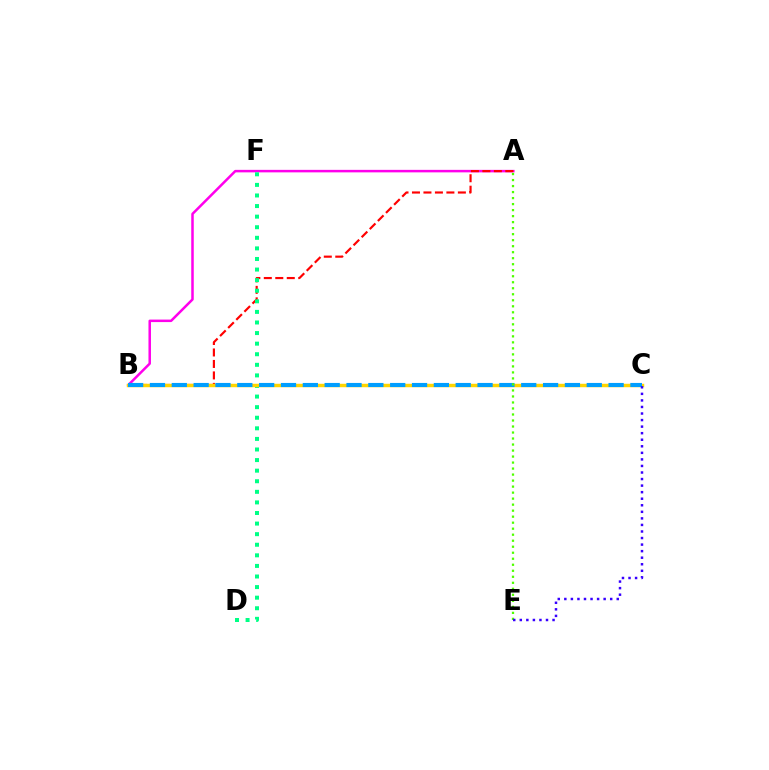{('A', 'B'): [{'color': '#ff00ed', 'line_style': 'solid', 'thickness': 1.81}, {'color': '#ff0000', 'line_style': 'dashed', 'thickness': 1.56}], ('D', 'F'): [{'color': '#00ff86', 'line_style': 'dotted', 'thickness': 2.88}], ('B', 'C'): [{'color': '#ffd500', 'line_style': 'solid', 'thickness': 2.49}, {'color': '#009eff', 'line_style': 'dashed', 'thickness': 2.97}], ('A', 'E'): [{'color': '#4fff00', 'line_style': 'dotted', 'thickness': 1.63}], ('C', 'E'): [{'color': '#3700ff', 'line_style': 'dotted', 'thickness': 1.78}]}